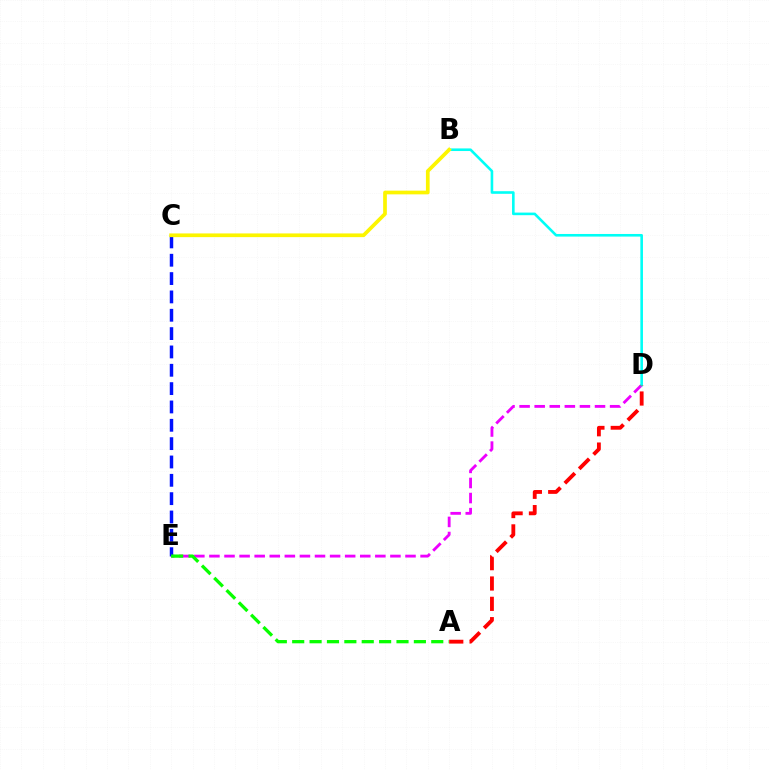{('D', 'E'): [{'color': '#ee00ff', 'line_style': 'dashed', 'thickness': 2.05}], ('C', 'E'): [{'color': '#0010ff', 'line_style': 'dashed', 'thickness': 2.49}], ('B', 'D'): [{'color': '#00fff6', 'line_style': 'solid', 'thickness': 1.88}], ('A', 'E'): [{'color': '#08ff00', 'line_style': 'dashed', 'thickness': 2.36}], ('A', 'D'): [{'color': '#ff0000', 'line_style': 'dashed', 'thickness': 2.76}], ('B', 'C'): [{'color': '#fcf500', 'line_style': 'solid', 'thickness': 2.67}]}